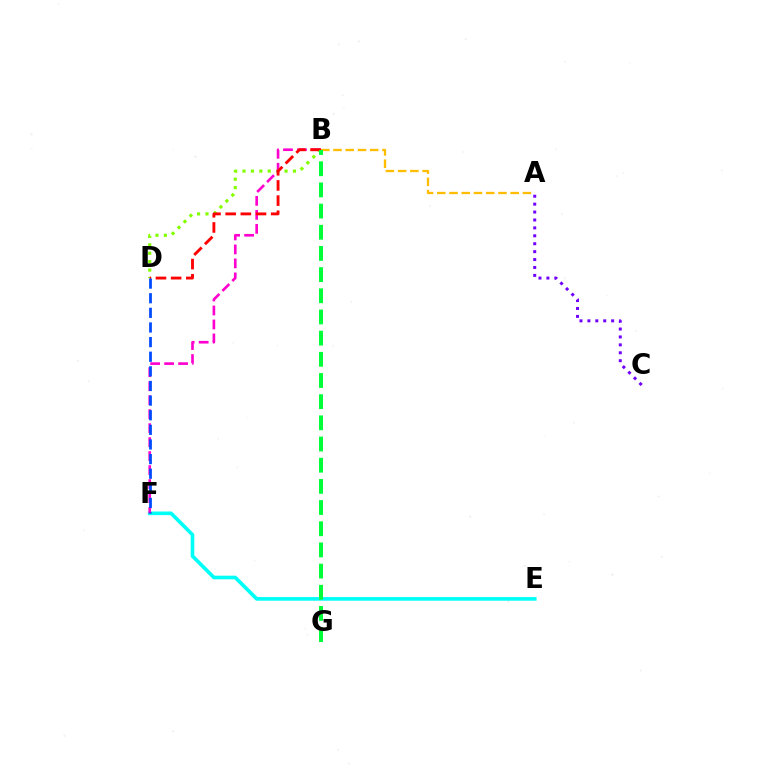{('E', 'F'): [{'color': '#00fff6', 'line_style': 'solid', 'thickness': 2.62}], ('B', 'D'): [{'color': '#84ff00', 'line_style': 'dotted', 'thickness': 2.28}, {'color': '#ff0000', 'line_style': 'dashed', 'thickness': 2.06}], ('B', 'F'): [{'color': '#ff00cf', 'line_style': 'dashed', 'thickness': 1.9}], ('A', 'C'): [{'color': '#7200ff', 'line_style': 'dotted', 'thickness': 2.15}], ('A', 'B'): [{'color': '#ffbd00', 'line_style': 'dashed', 'thickness': 1.66}], ('B', 'G'): [{'color': '#00ff39', 'line_style': 'dashed', 'thickness': 2.88}], ('D', 'F'): [{'color': '#004bff', 'line_style': 'dashed', 'thickness': 1.99}]}